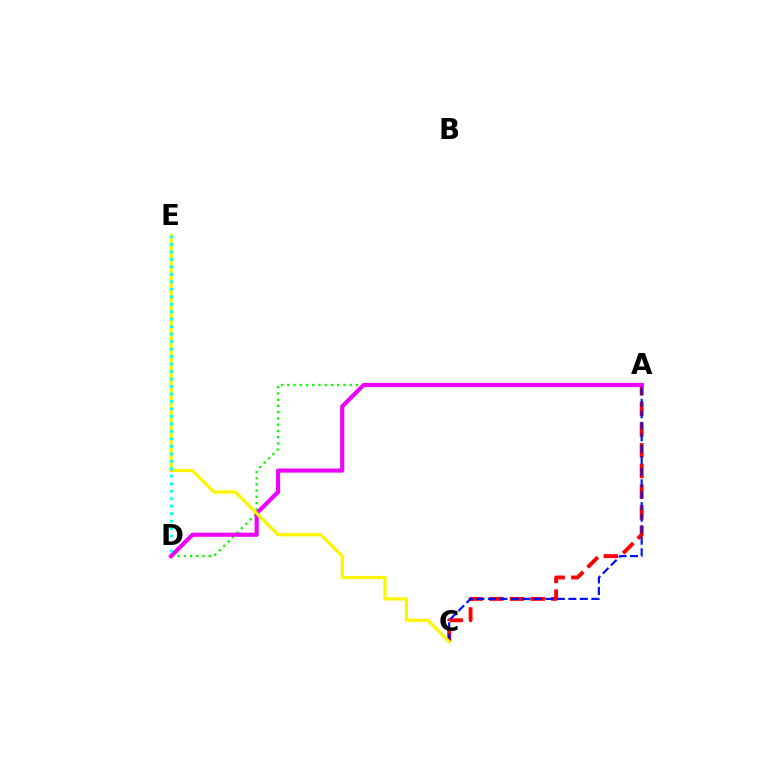{('A', 'D'): [{'color': '#08ff00', 'line_style': 'dotted', 'thickness': 1.69}, {'color': '#ee00ff', 'line_style': 'solid', 'thickness': 2.97}], ('A', 'C'): [{'color': '#ff0000', 'line_style': 'dashed', 'thickness': 2.81}, {'color': '#0010ff', 'line_style': 'dashed', 'thickness': 1.56}], ('C', 'E'): [{'color': '#fcf500', 'line_style': 'solid', 'thickness': 2.31}], ('D', 'E'): [{'color': '#00fff6', 'line_style': 'dotted', 'thickness': 2.03}]}